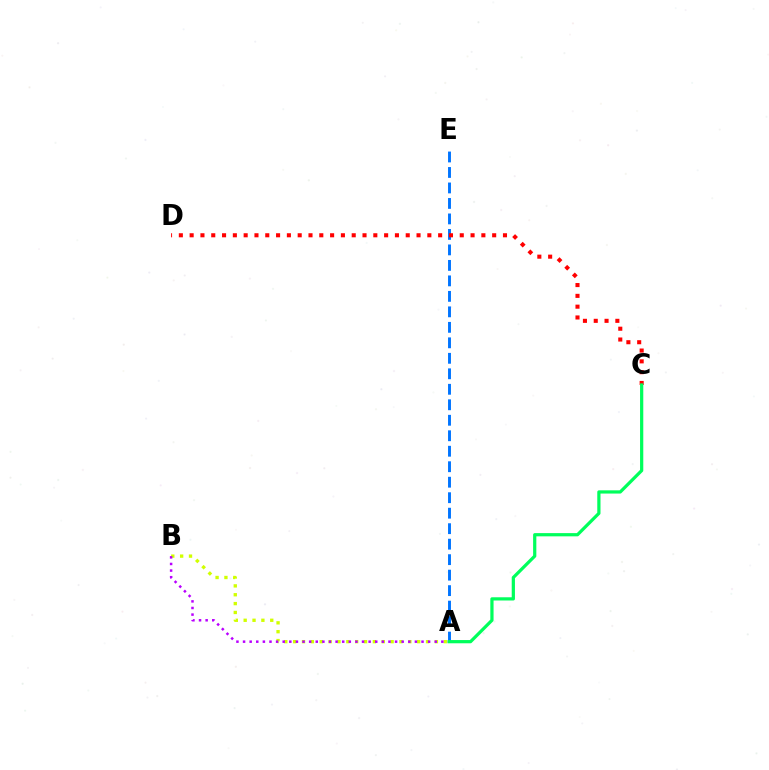{('A', 'E'): [{'color': '#0074ff', 'line_style': 'dashed', 'thickness': 2.1}], ('C', 'D'): [{'color': '#ff0000', 'line_style': 'dotted', 'thickness': 2.94}], ('A', 'B'): [{'color': '#d1ff00', 'line_style': 'dotted', 'thickness': 2.41}, {'color': '#b900ff', 'line_style': 'dotted', 'thickness': 1.8}], ('A', 'C'): [{'color': '#00ff5c', 'line_style': 'solid', 'thickness': 2.32}]}